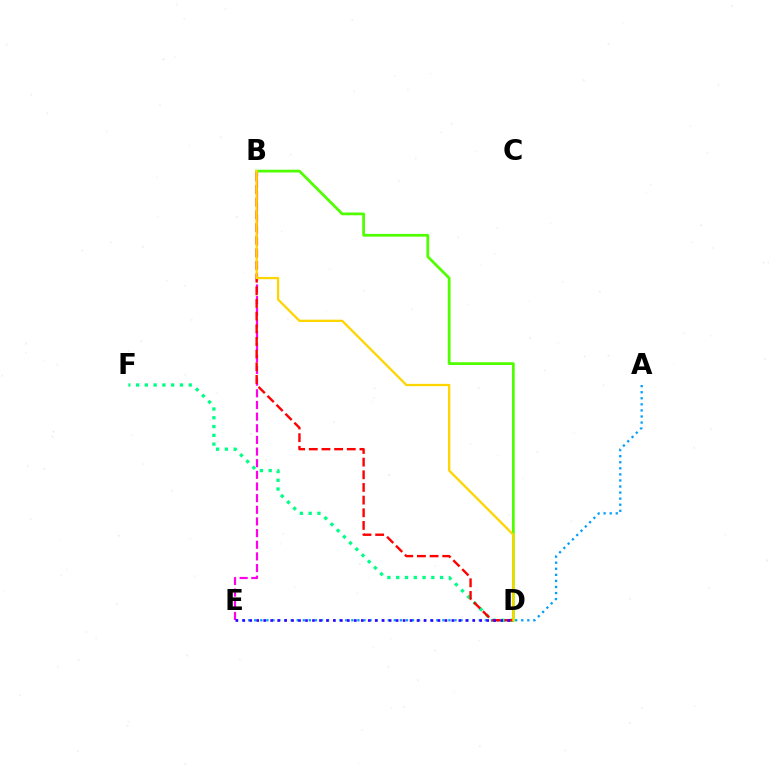{('A', 'E'): [{'color': '#009eff', 'line_style': 'dotted', 'thickness': 1.65}], ('B', 'E'): [{'color': '#ff00ed', 'line_style': 'dashed', 'thickness': 1.58}], ('B', 'D'): [{'color': '#4fff00', 'line_style': 'solid', 'thickness': 1.98}, {'color': '#ff0000', 'line_style': 'dashed', 'thickness': 1.72}, {'color': '#ffd500', 'line_style': 'solid', 'thickness': 1.65}], ('D', 'F'): [{'color': '#00ff86', 'line_style': 'dotted', 'thickness': 2.39}], ('D', 'E'): [{'color': '#3700ff', 'line_style': 'dotted', 'thickness': 1.89}]}